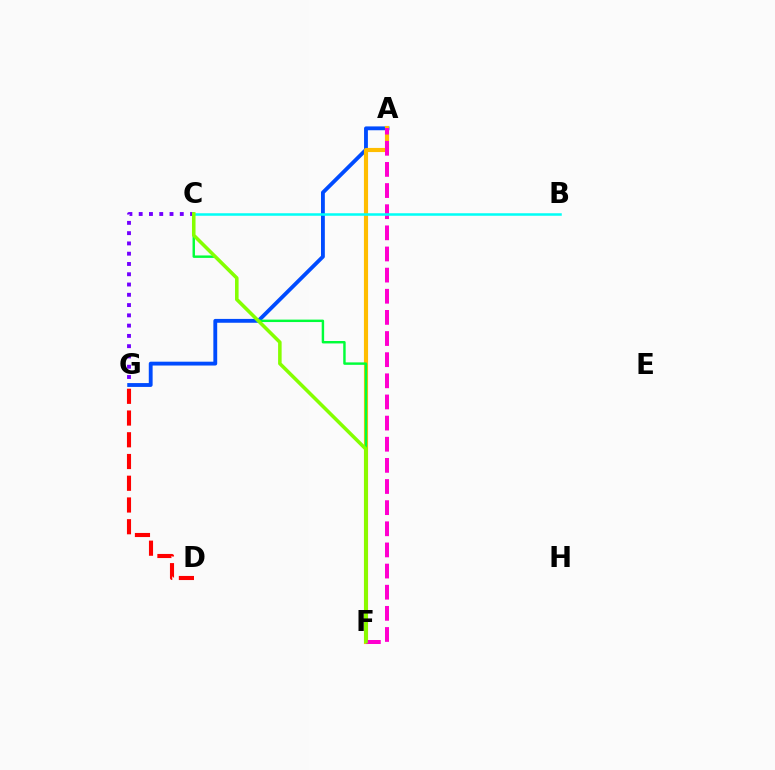{('A', 'G'): [{'color': '#004bff', 'line_style': 'solid', 'thickness': 2.77}], ('A', 'F'): [{'color': '#ffbd00', 'line_style': 'solid', 'thickness': 2.98}, {'color': '#ff00cf', 'line_style': 'dashed', 'thickness': 2.87}], ('C', 'G'): [{'color': '#7200ff', 'line_style': 'dotted', 'thickness': 2.79}], ('C', 'F'): [{'color': '#00ff39', 'line_style': 'solid', 'thickness': 1.76}, {'color': '#84ff00', 'line_style': 'solid', 'thickness': 2.55}], ('D', 'G'): [{'color': '#ff0000', 'line_style': 'dashed', 'thickness': 2.95}], ('B', 'C'): [{'color': '#00fff6', 'line_style': 'solid', 'thickness': 1.81}]}